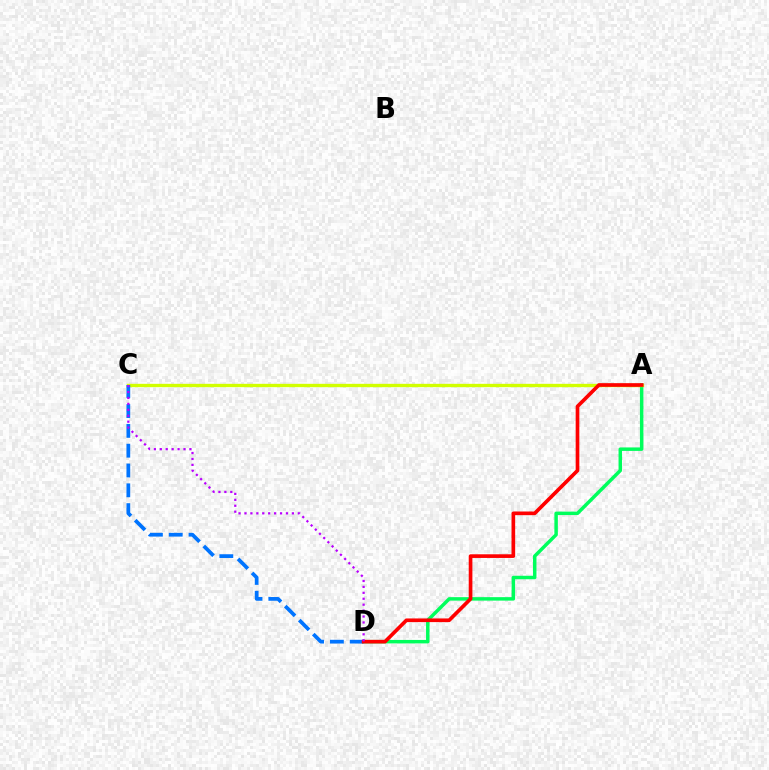{('A', 'D'): [{'color': '#00ff5c', 'line_style': 'solid', 'thickness': 2.5}, {'color': '#ff0000', 'line_style': 'solid', 'thickness': 2.64}], ('A', 'C'): [{'color': '#d1ff00', 'line_style': 'solid', 'thickness': 2.41}], ('C', 'D'): [{'color': '#0074ff', 'line_style': 'dashed', 'thickness': 2.69}, {'color': '#b900ff', 'line_style': 'dotted', 'thickness': 1.61}]}